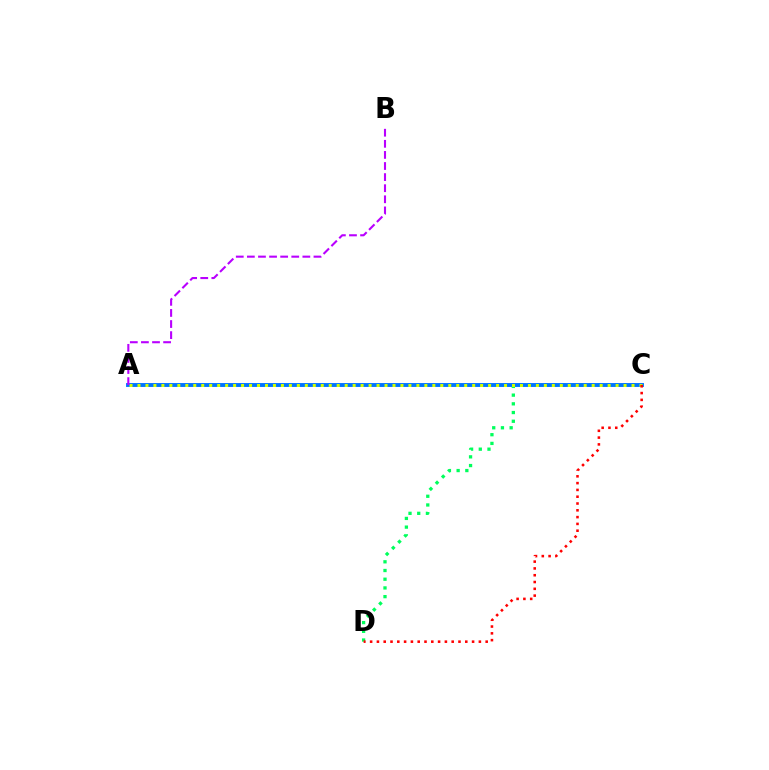{('C', 'D'): [{'color': '#00ff5c', 'line_style': 'dotted', 'thickness': 2.37}, {'color': '#ff0000', 'line_style': 'dotted', 'thickness': 1.85}], ('A', 'C'): [{'color': '#0074ff', 'line_style': 'solid', 'thickness': 2.8}, {'color': '#d1ff00', 'line_style': 'dotted', 'thickness': 2.17}], ('A', 'B'): [{'color': '#b900ff', 'line_style': 'dashed', 'thickness': 1.51}]}